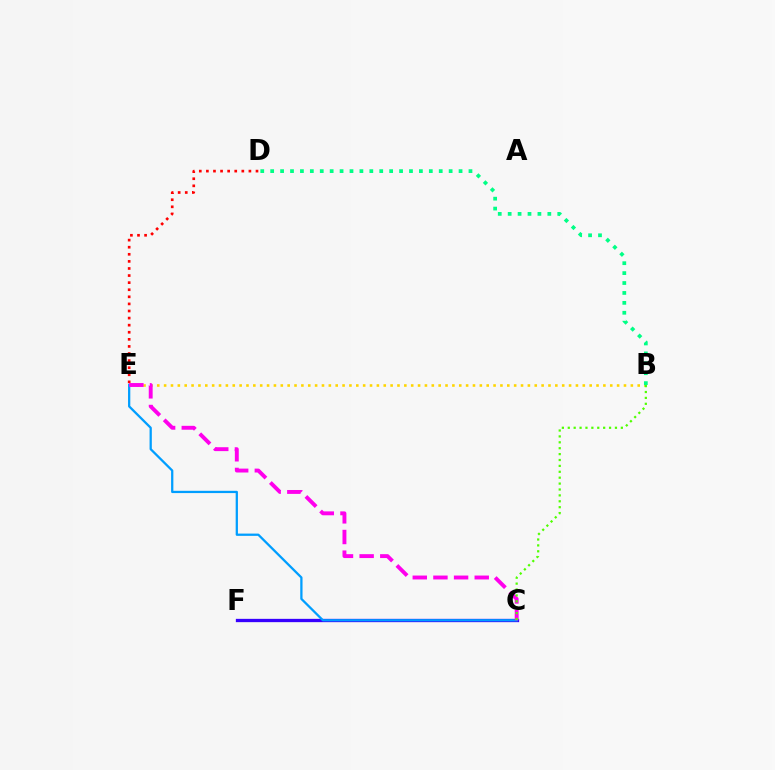{('B', 'E'): [{'color': '#ffd500', 'line_style': 'dotted', 'thickness': 1.86}], ('B', 'D'): [{'color': '#00ff86', 'line_style': 'dotted', 'thickness': 2.69}], ('D', 'E'): [{'color': '#ff0000', 'line_style': 'dotted', 'thickness': 1.93}], ('C', 'F'): [{'color': '#3700ff', 'line_style': 'solid', 'thickness': 2.38}], ('C', 'E'): [{'color': '#009eff', 'line_style': 'solid', 'thickness': 1.63}, {'color': '#ff00ed', 'line_style': 'dashed', 'thickness': 2.81}], ('B', 'C'): [{'color': '#4fff00', 'line_style': 'dotted', 'thickness': 1.6}]}